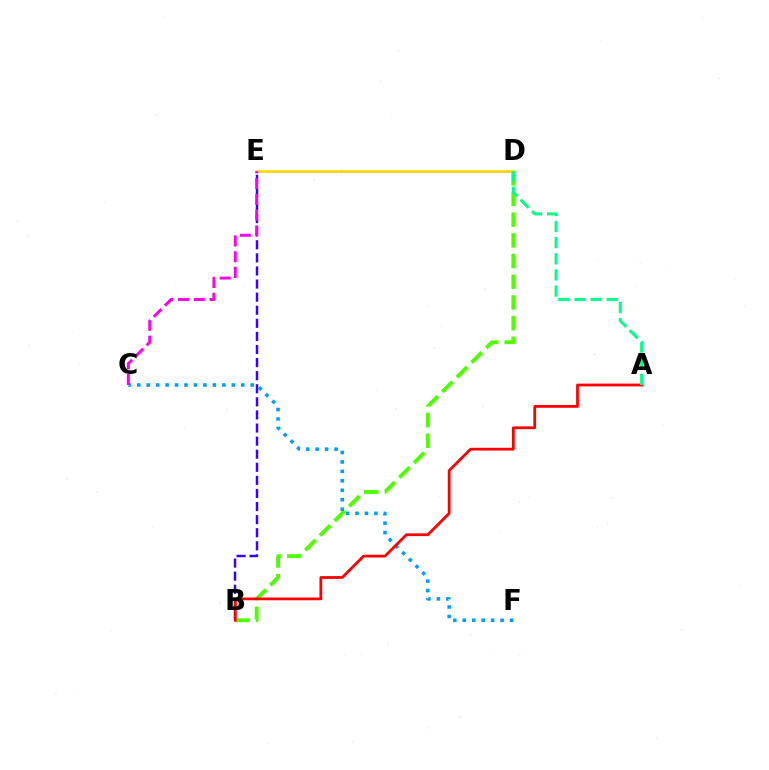{('B', 'D'): [{'color': '#4fff00', 'line_style': 'dashed', 'thickness': 2.81}], ('B', 'E'): [{'color': '#3700ff', 'line_style': 'dashed', 'thickness': 1.78}], ('C', 'F'): [{'color': '#009eff', 'line_style': 'dotted', 'thickness': 2.57}], ('D', 'E'): [{'color': '#ffd500', 'line_style': 'solid', 'thickness': 1.86}], ('A', 'B'): [{'color': '#ff0000', 'line_style': 'solid', 'thickness': 1.99}], ('C', 'E'): [{'color': '#ff00ed', 'line_style': 'dashed', 'thickness': 2.14}], ('A', 'D'): [{'color': '#00ff86', 'line_style': 'dashed', 'thickness': 2.19}]}